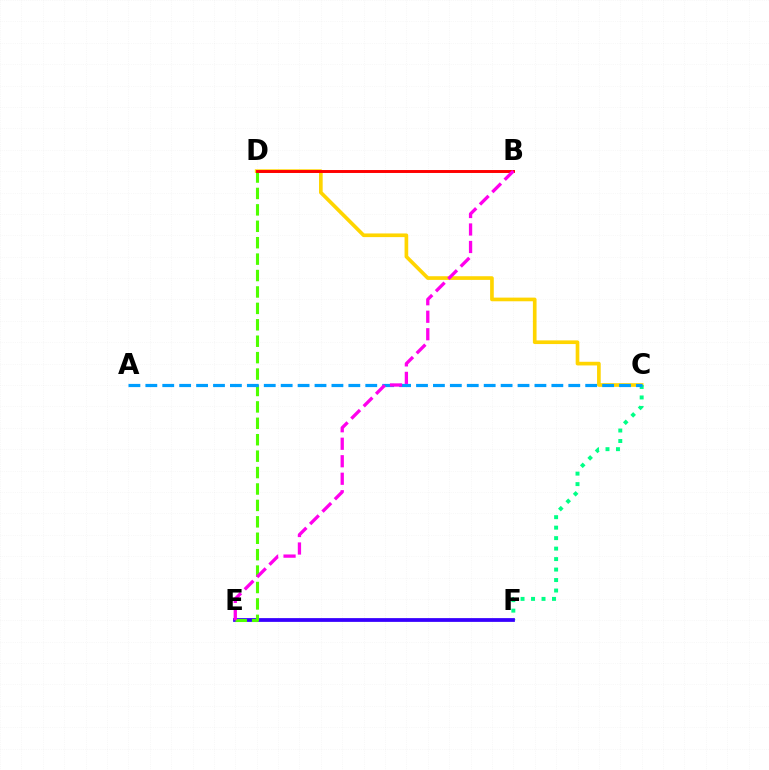{('C', 'D'): [{'color': '#ffd500', 'line_style': 'solid', 'thickness': 2.64}], ('C', 'F'): [{'color': '#00ff86', 'line_style': 'dotted', 'thickness': 2.85}], ('E', 'F'): [{'color': '#3700ff', 'line_style': 'solid', 'thickness': 2.71}], ('D', 'E'): [{'color': '#4fff00', 'line_style': 'dashed', 'thickness': 2.23}], ('A', 'C'): [{'color': '#009eff', 'line_style': 'dashed', 'thickness': 2.3}], ('B', 'D'): [{'color': '#ff0000', 'line_style': 'solid', 'thickness': 2.12}], ('B', 'E'): [{'color': '#ff00ed', 'line_style': 'dashed', 'thickness': 2.38}]}